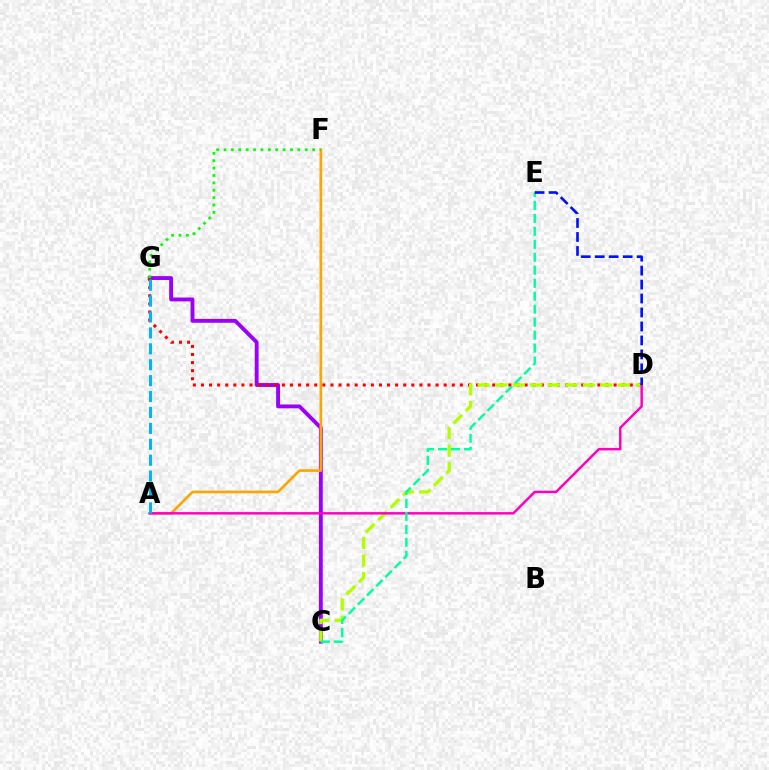{('C', 'G'): [{'color': '#9b00ff', 'line_style': 'solid', 'thickness': 2.79}], ('D', 'G'): [{'color': '#ff0000', 'line_style': 'dotted', 'thickness': 2.2}], ('A', 'F'): [{'color': '#ffa500', 'line_style': 'solid', 'thickness': 1.9}], ('C', 'D'): [{'color': '#b3ff00', 'line_style': 'dashed', 'thickness': 2.38}], ('A', 'D'): [{'color': '#ff00bd', 'line_style': 'solid', 'thickness': 1.77}], ('A', 'G'): [{'color': '#00b5ff', 'line_style': 'dashed', 'thickness': 2.16}], ('C', 'E'): [{'color': '#00ff9d', 'line_style': 'dashed', 'thickness': 1.76}], ('D', 'E'): [{'color': '#0010ff', 'line_style': 'dashed', 'thickness': 1.9}], ('F', 'G'): [{'color': '#08ff00', 'line_style': 'dotted', 'thickness': 2.01}]}